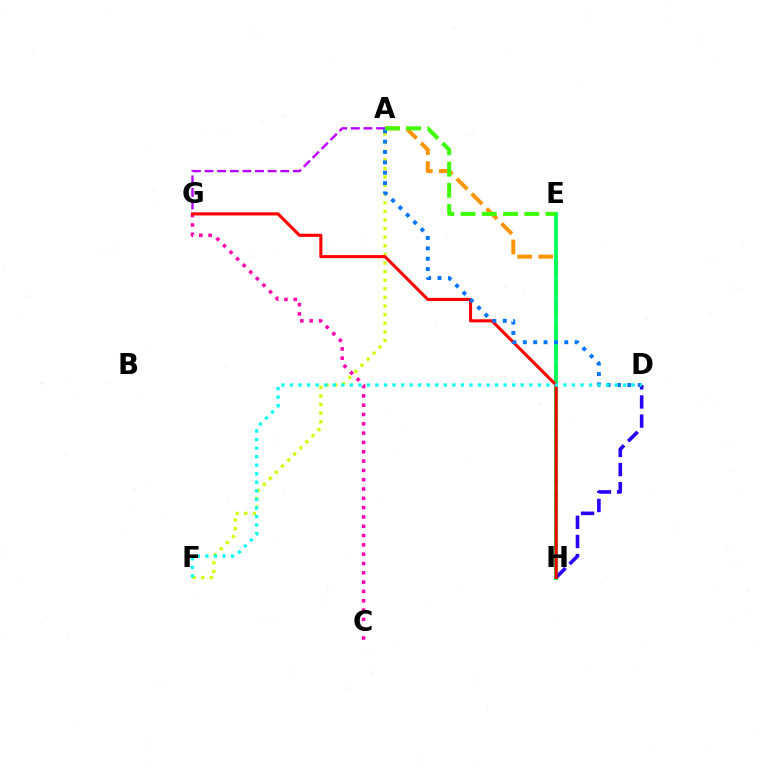{('A', 'H'): [{'color': '#ff9400', 'line_style': 'dashed', 'thickness': 2.86}], ('A', 'G'): [{'color': '#b900ff', 'line_style': 'dashed', 'thickness': 1.71}], ('E', 'H'): [{'color': '#00ff5c', 'line_style': 'solid', 'thickness': 2.76}], ('A', 'F'): [{'color': '#d1ff00', 'line_style': 'dotted', 'thickness': 2.34}], ('D', 'H'): [{'color': '#2500ff', 'line_style': 'dashed', 'thickness': 2.6}], ('C', 'G'): [{'color': '#ff00ac', 'line_style': 'dotted', 'thickness': 2.53}], ('G', 'H'): [{'color': '#ff0000', 'line_style': 'solid', 'thickness': 2.25}], ('A', 'D'): [{'color': '#0074ff', 'line_style': 'dotted', 'thickness': 2.82}], ('D', 'F'): [{'color': '#00fff6', 'line_style': 'dotted', 'thickness': 2.32}], ('A', 'E'): [{'color': '#3dff00', 'line_style': 'dashed', 'thickness': 2.88}]}